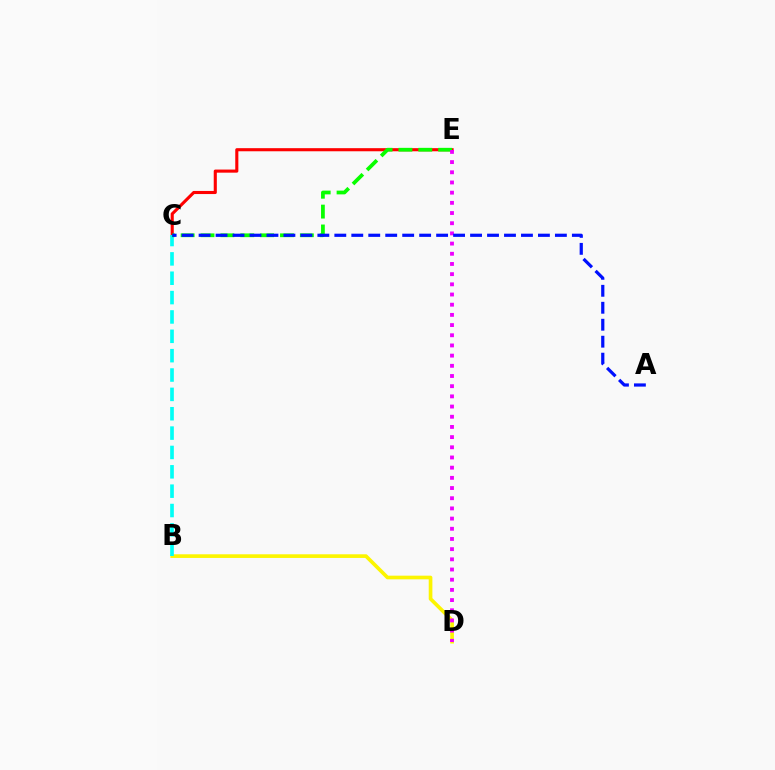{('B', 'D'): [{'color': '#fcf500', 'line_style': 'solid', 'thickness': 2.64}], ('C', 'E'): [{'color': '#ff0000', 'line_style': 'solid', 'thickness': 2.23}, {'color': '#08ff00', 'line_style': 'dashed', 'thickness': 2.7}], ('B', 'C'): [{'color': '#00fff6', 'line_style': 'dashed', 'thickness': 2.63}], ('D', 'E'): [{'color': '#ee00ff', 'line_style': 'dotted', 'thickness': 2.77}], ('A', 'C'): [{'color': '#0010ff', 'line_style': 'dashed', 'thickness': 2.3}]}